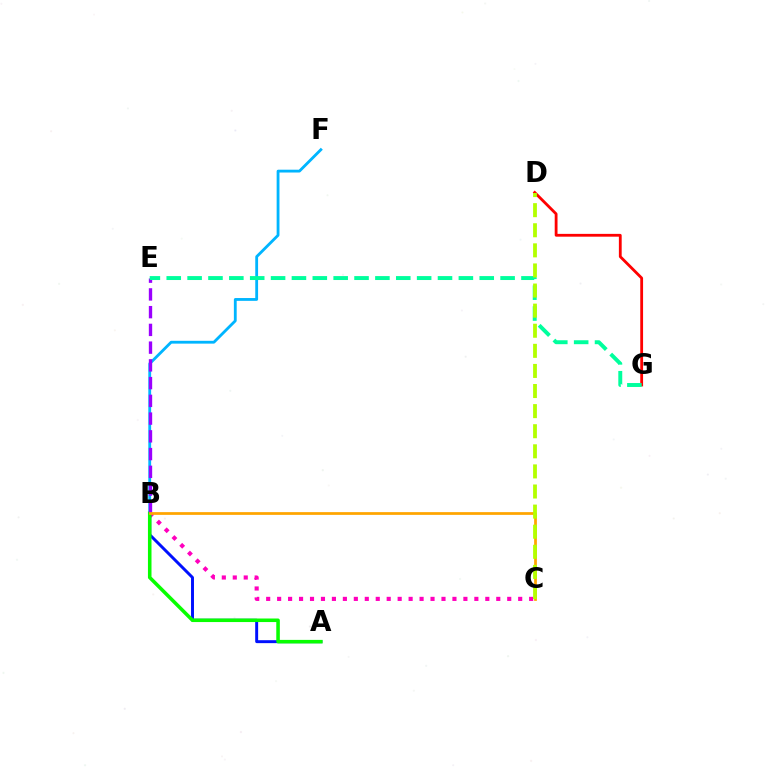{('D', 'G'): [{'color': '#ff0000', 'line_style': 'solid', 'thickness': 2.02}], ('B', 'C'): [{'color': '#ff00bd', 'line_style': 'dotted', 'thickness': 2.98}, {'color': '#ffa500', 'line_style': 'solid', 'thickness': 1.98}], ('A', 'B'): [{'color': '#0010ff', 'line_style': 'solid', 'thickness': 2.12}, {'color': '#08ff00', 'line_style': 'solid', 'thickness': 2.56}], ('B', 'F'): [{'color': '#00b5ff', 'line_style': 'solid', 'thickness': 2.03}], ('B', 'E'): [{'color': '#9b00ff', 'line_style': 'dashed', 'thickness': 2.41}], ('E', 'G'): [{'color': '#00ff9d', 'line_style': 'dashed', 'thickness': 2.83}], ('C', 'D'): [{'color': '#b3ff00', 'line_style': 'dashed', 'thickness': 2.73}]}